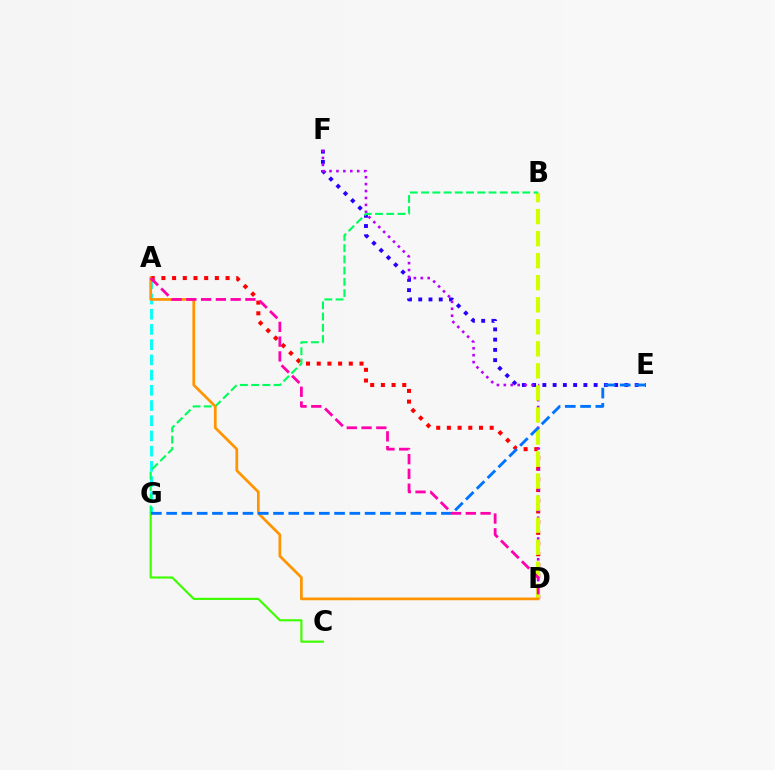{('C', 'G'): [{'color': '#3dff00', 'line_style': 'solid', 'thickness': 1.56}], ('A', 'D'): [{'color': '#ff0000', 'line_style': 'dotted', 'thickness': 2.91}, {'color': '#ff9400', 'line_style': 'solid', 'thickness': 1.95}, {'color': '#ff00ac', 'line_style': 'dashed', 'thickness': 2.01}], ('A', 'G'): [{'color': '#00fff6', 'line_style': 'dashed', 'thickness': 2.07}], ('E', 'F'): [{'color': '#2500ff', 'line_style': 'dotted', 'thickness': 2.79}], ('D', 'F'): [{'color': '#b900ff', 'line_style': 'dotted', 'thickness': 1.88}], ('B', 'D'): [{'color': '#d1ff00', 'line_style': 'dashed', 'thickness': 2.99}], ('B', 'G'): [{'color': '#00ff5c', 'line_style': 'dashed', 'thickness': 1.53}], ('E', 'G'): [{'color': '#0074ff', 'line_style': 'dashed', 'thickness': 2.07}]}